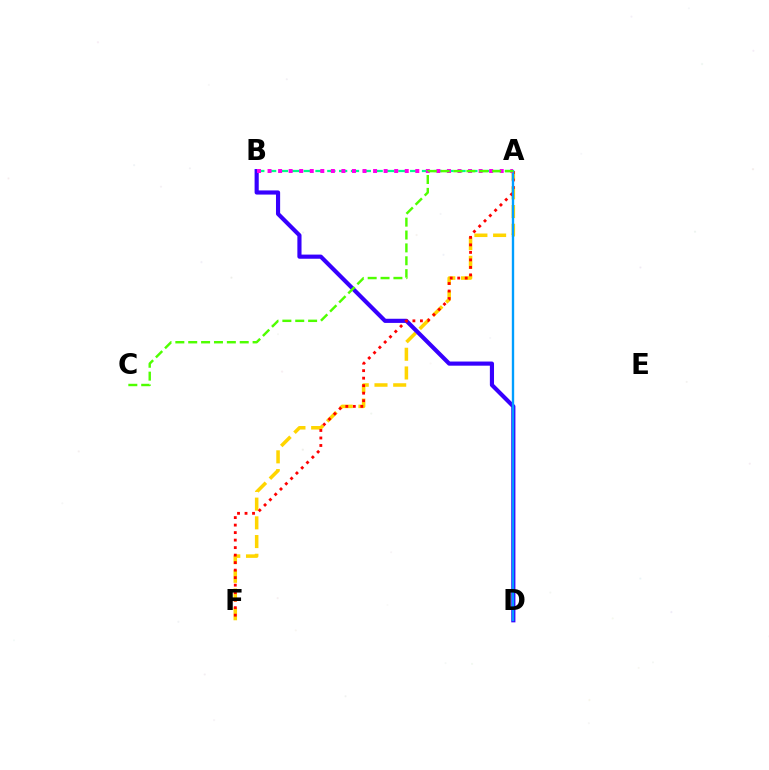{('A', 'F'): [{'color': '#ffd500', 'line_style': 'dashed', 'thickness': 2.54}, {'color': '#ff0000', 'line_style': 'dotted', 'thickness': 2.04}], ('B', 'D'): [{'color': '#3700ff', 'line_style': 'solid', 'thickness': 2.99}], ('A', 'D'): [{'color': '#009eff', 'line_style': 'solid', 'thickness': 1.7}], ('A', 'B'): [{'color': '#00ff86', 'line_style': 'dashed', 'thickness': 1.61}, {'color': '#ff00ed', 'line_style': 'dotted', 'thickness': 2.87}], ('A', 'C'): [{'color': '#4fff00', 'line_style': 'dashed', 'thickness': 1.75}]}